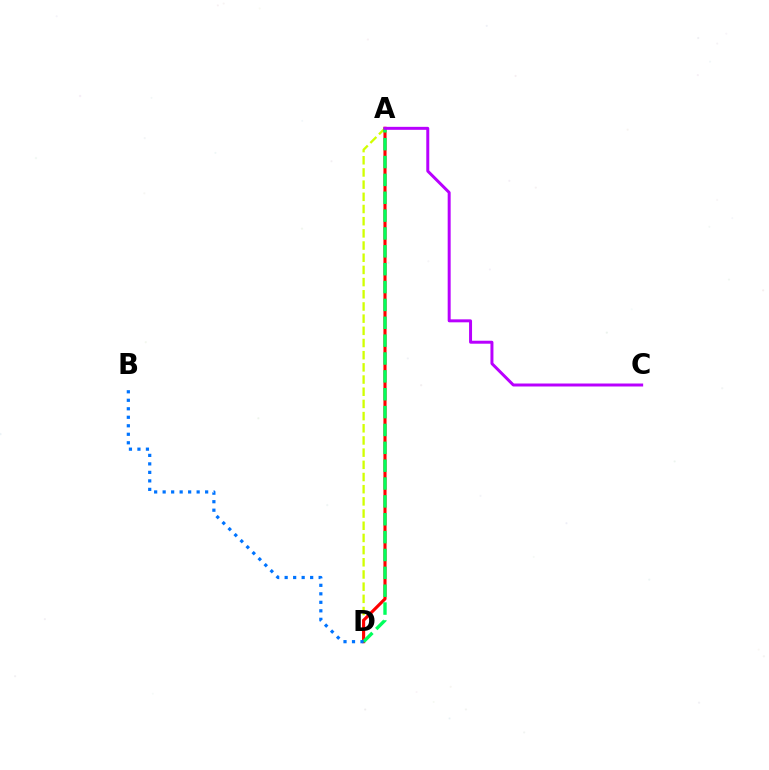{('A', 'D'): [{'color': '#d1ff00', 'line_style': 'dashed', 'thickness': 1.65}, {'color': '#ff0000', 'line_style': 'solid', 'thickness': 2.24}, {'color': '#00ff5c', 'line_style': 'dashed', 'thickness': 2.43}], ('A', 'C'): [{'color': '#b900ff', 'line_style': 'solid', 'thickness': 2.14}], ('B', 'D'): [{'color': '#0074ff', 'line_style': 'dotted', 'thickness': 2.31}]}